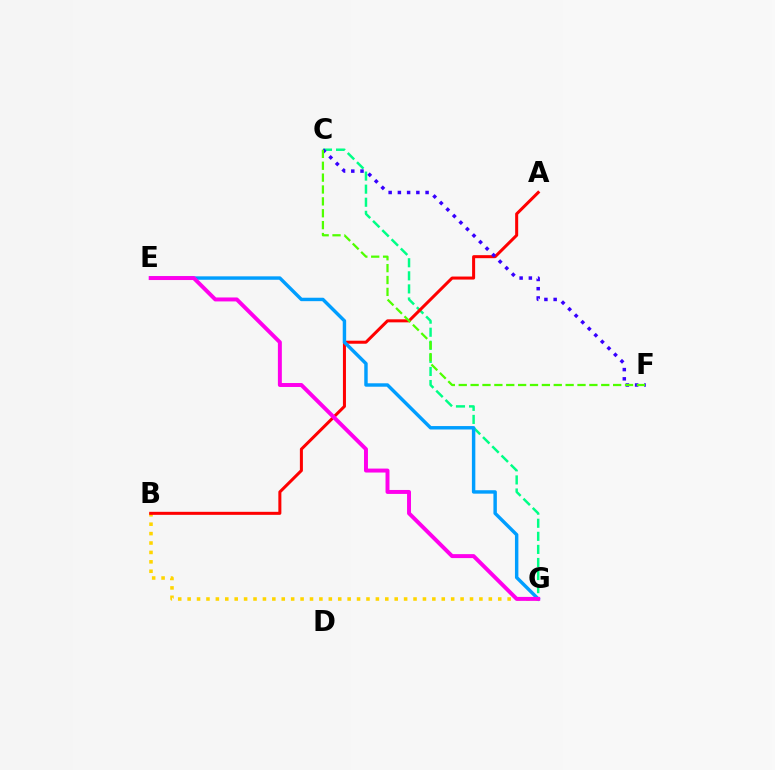{('B', 'G'): [{'color': '#ffd500', 'line_style': 'dotted', 'thickness': 2.56}], ('C', 'G'): [{'color': '#00ff86', 'line_style': 'dashed', 'thickness': 1.78}], ('A', 'B'): [{'color': '#ff0000', 'line_style': 'solid', 'thickness': 2.18}], ('C', 'F'): [{'color': '#3700ff', 'line_style': 'dotted', 'thickness': 2.51}, {'color': '#4fff00', 'line_style': 'dashed', 'thickness': 1.61}], ('E', 'G'): [{'color': '#009eff', 'line_style': 'solid', 'thickness': 2.47}, {'color': '#ff00ed', 'line_style': 'solid', 'thickness': 2.85}]}